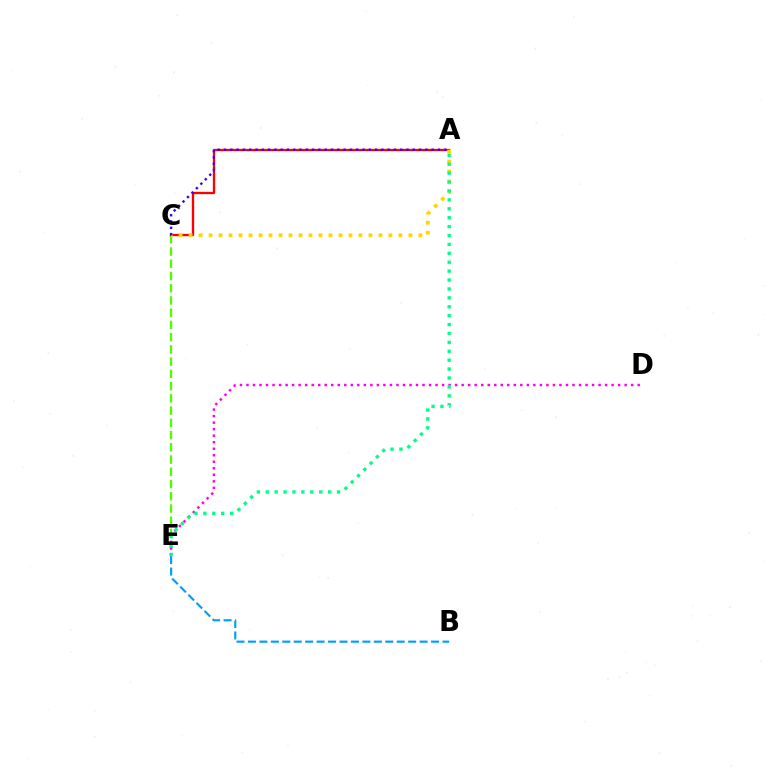{('C', 'E'): [{'color': '#4fff00', 'line_style': 'dashed', 'thickness': 1.66}], ('B', 'E'): [{'color': '#009eff', 'line_style': 'dashed', 'thickness': 1.55}], ('D', 'E'): [{'color': '#ff00ed', 'line_style': 'dotted', 'thickness': 1.77}], ('A', 'C'): [{'color': '#ff0000', 'line_style': 'solid', 'thickness': 1.67}, {'color': '#ffd500', 'line_style': 'dotted', 'thickness': 2.71}, {'color': '#3700ff', 'line_style': 'dotted', 'thickness': 1.71}], ('A', 'E'): [{'color': '#00ff86', 'line_style': 'dotted', 'thickness': 2.42}]}